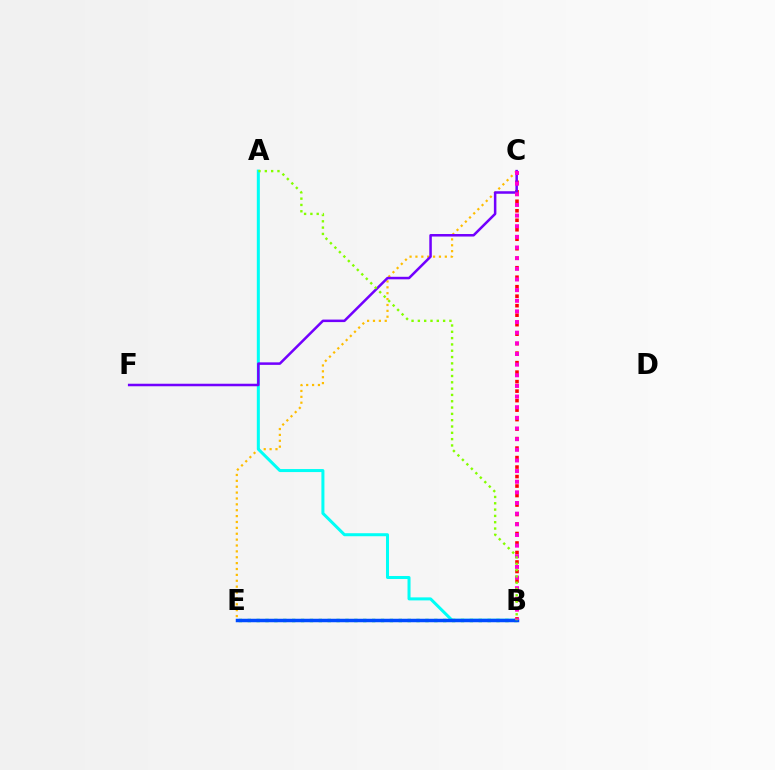{('C', 'E'): [{'color': '#ffbd00', 'line_style': 'dotted', 'thickness': 1.6}], ('B', 'C'): [{'color': '#ff0000', 'line_style': 'dotted', 'thickness': 2.58}, {'color': '#ff00cf', 'line_style': 'dotted', 'thickness': 2.89}], ('A', 'B'): [{'color': '#00fff6', 'line_style': 'solid', 'thickness': 2.17}, {'color': '#84ff00', 'line_style': 'dotted', 'thickness': 1.72}], ('B', 'E'): [{'color': '#00ff39', 'line_style': 'dotted', 'thickness': 2.41}, {'color': '#004bff', 'line_style': 'solid', 'thickness': 2.51}], ('C', 'F'): [{'color': '#7200ff', 'line_style': 'solid', 'thickness': 1.81}]}